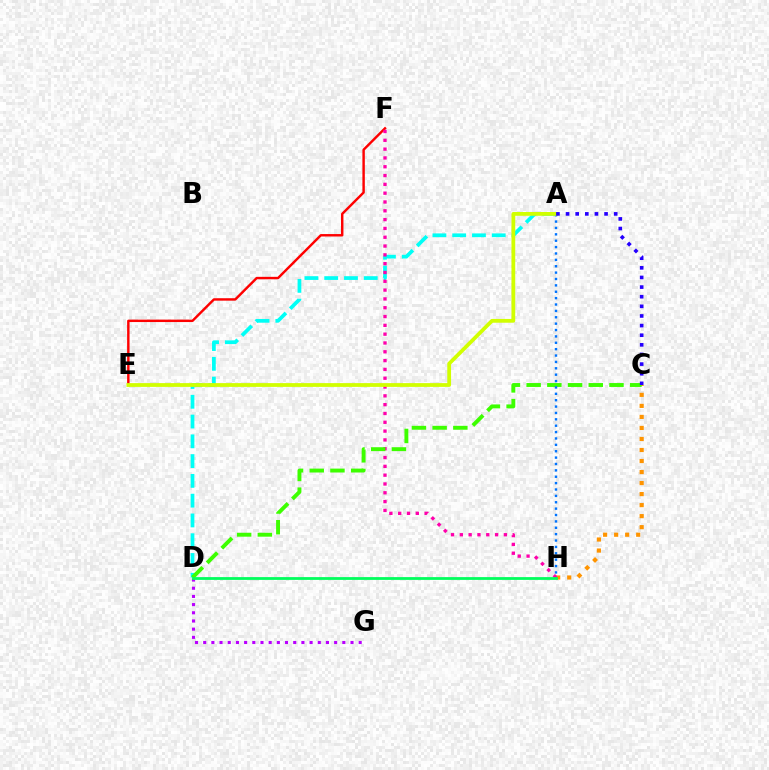{('C', 'H'): [{'color': '#ff9400', 'line_style': 'dotted', 'thickness': 3.0}], ('E', 'F'): [{'color': '#ff0000', 'line_style': 'solid', 'thickness': 1.75}], ('A', 'D'): [{'color': '#00fff6', 'line_style': 'dashed', 'thickness': 2.69}], ('F', 'H'): [{'color': '#ff00ac', 'line_style': 'dotted', 'thickness': 2.39}], ('C', 'D'): [{'color': '#3dff00', 'line_style': 'dashed', 'thickness': 2.81}], ('D', 'G'): [{'color': '#b900ff', 'line_style': 'dotted', 'thickness': 2.22}], ('A', 'H'): [{'color': '#0074ff', 'line_style': 'dotted', 'thickness': 1.73}], ('A', 'E'): [{'color': '#d1ff00', 'line_style': 'solid', 'thickness': 2.72}], ('D', 'H'): [{'color': '#00ff5c', 'line_style': 'solid', 'thickness': 2.0}], ('A', 'C'): [{'color': '#2500ff', 'line_style': 'dotted', 'thickness': 2.62}]}